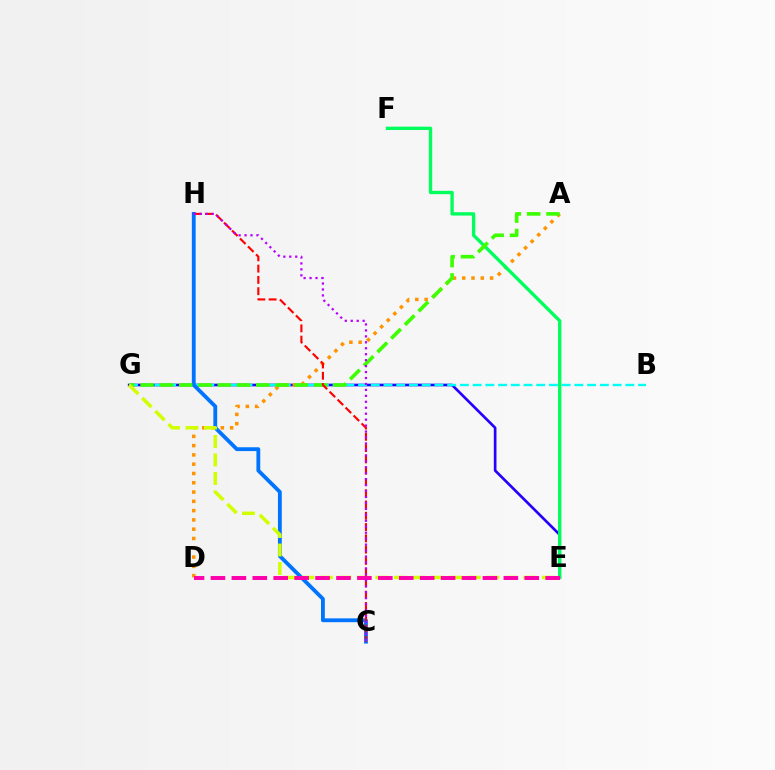{('E', 'G'): [{'color': '#2500ff', 'line_style': 'solid', 'thickness': 1.91}, {'color': '#d1ff00', 'line_style': 'dashed', 'thickness': 2.51}], ('B', 'G'): [{'color': '#00fff6', 'line_style': 'dashed', 'thickness': 1.73}], ('A', 'D'): [{'color': '#ff9400', 'line_style': 'dotted', 'thickness': 2.52}], ('E', 'F'): [{'color': '#00ff5c', 'line_style': 'solid', 'thickness': 2.42}], ('C', 'H'): [{'color': '#0074ff', 'line_style': 'solid', 'thickness': 2.75}, {'color': '#ff0000', 'line_style': 'dashed', 'thickness': 1.53}, {'color': '#b900ff', 'line_style': 'dotted', 'thickness': 1.62}], ('A', 'G'): [{'color': '#3dff00', 'line_style': 'dashed', 'thickness': 2.62}], ('D', 'E'): [{'color': '#ff00ac', 'line_style': 'dashed', 'thickness': 2.84}]}